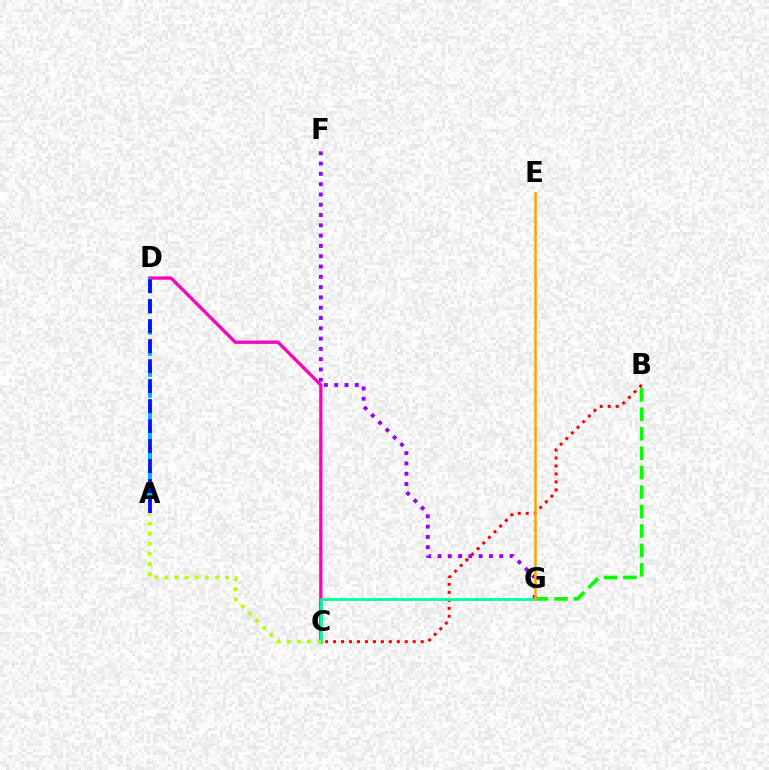{('B', 'C'): [{'color': '#ff0000', 'line_style': 'dotted', 'thickness': 2.16}], ('B', 'G'): [{'color': '#08ff00', 'line_style': 'dashed', 'thickness': 2.64}], ('C', 'D'): [{'color': '#ff00bd', 'line_style': 'solid', 'thickness': 2.38}], ('F', 'G'): [{'color': '#9b00ff', 'line_style': 'dotted', 'thickness': 2.8}], ('C', 'G'): [{'color': '#00ff9d', 'line_style': 'solid', 'thickness': 2.0}], ('A', 'C'): [{'color': '#b3ff00', 'line_style': 'dotted', 'thickness': 2.74}], ('A', 'D'): [{'color': '#00b5ff', 'line_style': 'dashed', 'thickness': 2.86}, {'color': '#0010ff', 'line_style': 'dashed', 'thickness': 2.72}], ('E', 'G'): [{'color': '#ffa500', 'line_style': 'solid', 'thickness': 1.8}]}